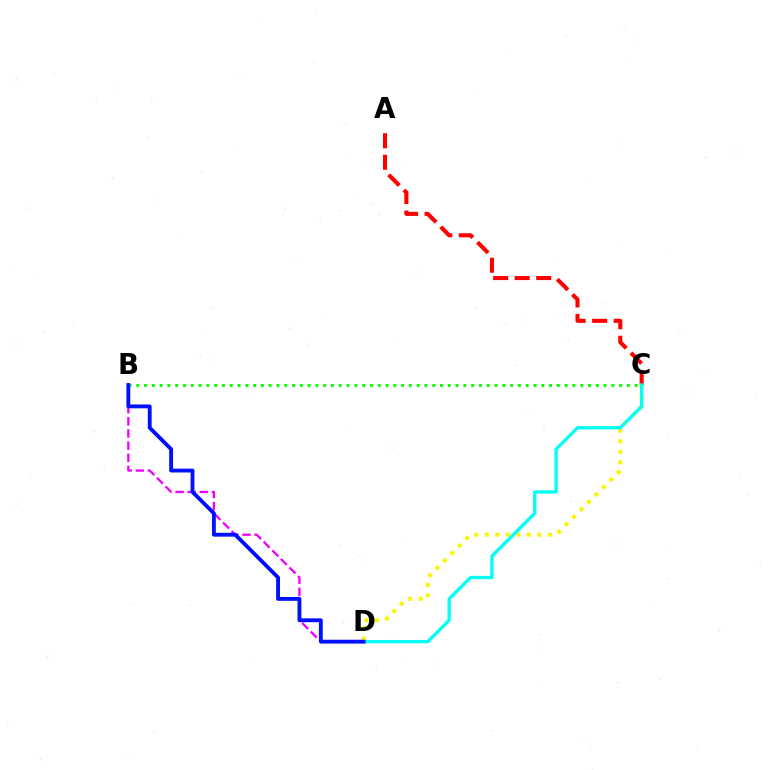{('B', 'D'): [{'color': '#ee00ff', 'line_style': 'dashed', 'thickness': 1.65}, {'color': '#0010ff', 'line_style': 'solid', 'thickness': 2.78}], ('A', 'C'): [{'color': '#ff0000', 'line_style': 'dashed', 'thickness': 2.93}], ('B', 'C'): [{'color': '#08ff00', 'line_style': 'dotted', 'thickness': 2.12}], ('C', 'D'): [{'color': '#fcf500', 'line_style': 'dotted', 'thickness': 2.86}, {'color': '#00fff6', 'line_style': 'solid', 'thickness': 2.37}]}